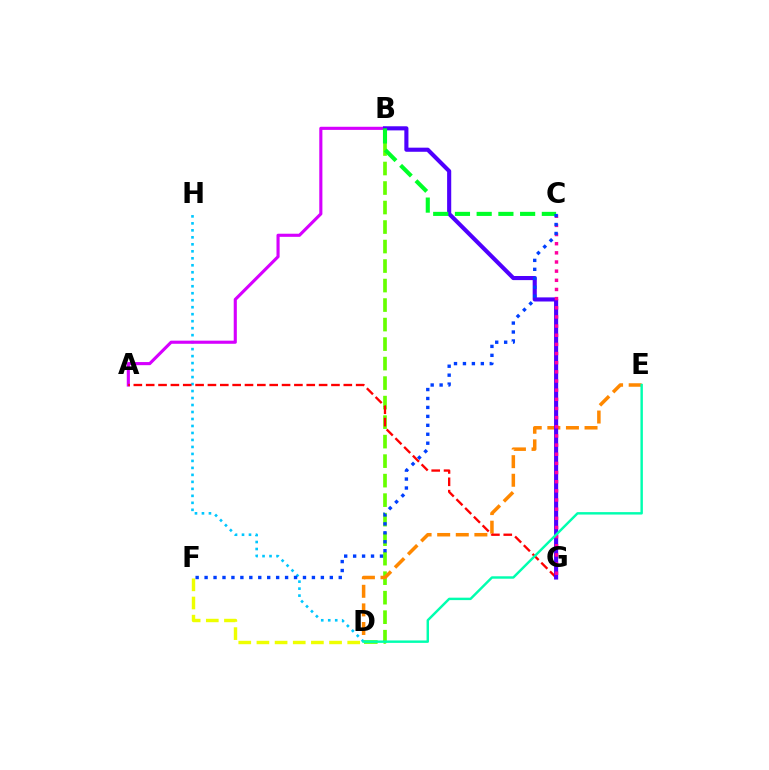{('B', 'D'): [{'color': '#66ff00', 'line_style': 'dashed', 'thickness': 2.65}], ('D', 'E'): [{'color': '#ff8800', 'line_style': 'dashed', 'thickness': 2.53}, {'color': '#00ffaf', 'line_style': 'solid', 'thickness': 1.75}], ('D', 'H'): [{'color': '#00c7ff', 'line_style': 'dotted', 'thickness': 1.9}], ('D', 'F'): [{'color': '#eeff00', 'line_style': 'dashed', 'thickness': 2.47}], ('A', 'B'): [{'color': '#d600ff', 'line_style': 'solid', 'thickness': 2.24}], ('A', 'G'): [{'color': '#ff0000', 'line_style': 'dashed', 'thickness': 1.68}], ('B', 'G'): [{'color': '#4f00ff', 'line_style': 'solid', 'thickness': 2.96}], ('C', 'G'): [{'color': '#ff00a0', 'line_style': 'dotted', 'thickness': 2.49}], ('B', 'C'): [{'color': '#00ff27', 'line_style': 'dashed', 'thickness': 2.95}], ('C', 'F'): [{'color': '#003fff', 'line_style': 'dotted', 'thickness': 2.43}]}